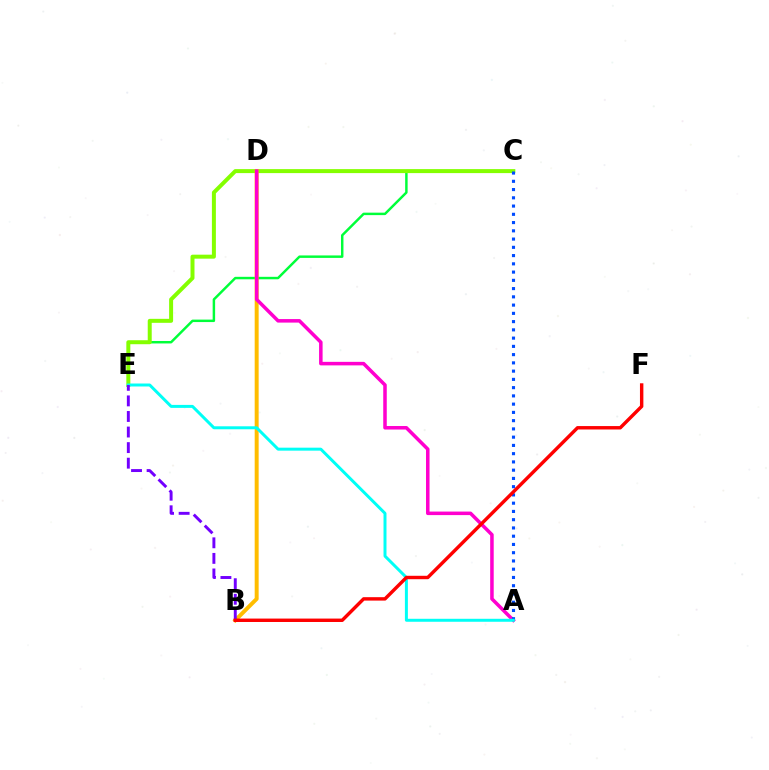{('C', 'E'): [{'color': '#00ff39', 'line_style': 'solid', 'thickness': 1.77}, {'color': '#84ff00', 'line_style': 'solid', 'thickness': 2.87}], ('B', 'D'): [{'color': '#ffbd00', 'line_style': 'solid', 'thickness': 2.85}], ('A', 'D'): [{'color': '#ff00cf', 'line_style': 'solid', 'thickness': 2.54}], ('A', 'C'): [{'color': '#004bff', 'line_style': 'dotted', 'thickness': 2.24}], ('A', 'E'): [{'color': '#00fff6', 'line_style': 'solid', 'thickness': 2.14}], ('B', 'E'): [{'color': '#7200ff', 'line_style': 'dashed', 'thickness': 2.12}], ('B', 'F'): [{'color': '#ff0000', 'line_style': 'solid', 'thickness': 2.46}]}